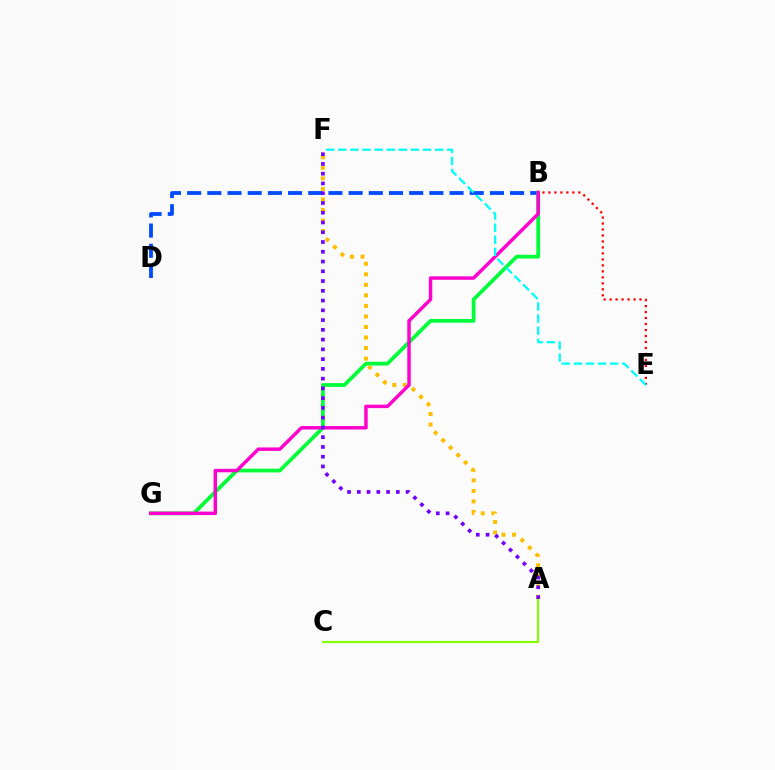{('B', 'E'): [{'color': '#ff0000', 'line_style': 'dotted', 'thickness': 1.63}], ('A', 'F'): [{'color': '#ffbd00', 'line_style': 'dotted', 'thickness': 2.86}, {'color': '#7200ff', 'line_style': 'dotted', 'thickness': 2.65}], ('B', 'D'): [{'color': '#004bff', 'line_style': 'dashed', 'thickness': 2.74}], ('A', 'C'): [{'color': '#84ff00', 'line_style': 'solid', 'thickness': 1.55}], ('B', 'G'): [{'color': '#00ff39', 'line_style': 'solid', 'thickness': 2.7}, {'color': '#ff00cf', 'line_style': 'solid', 'thickness': 2.48}], ('E', 'F'): [{'color': '#00fff6', 'line_style': 'dashed', 'thickness': 1.64}]}